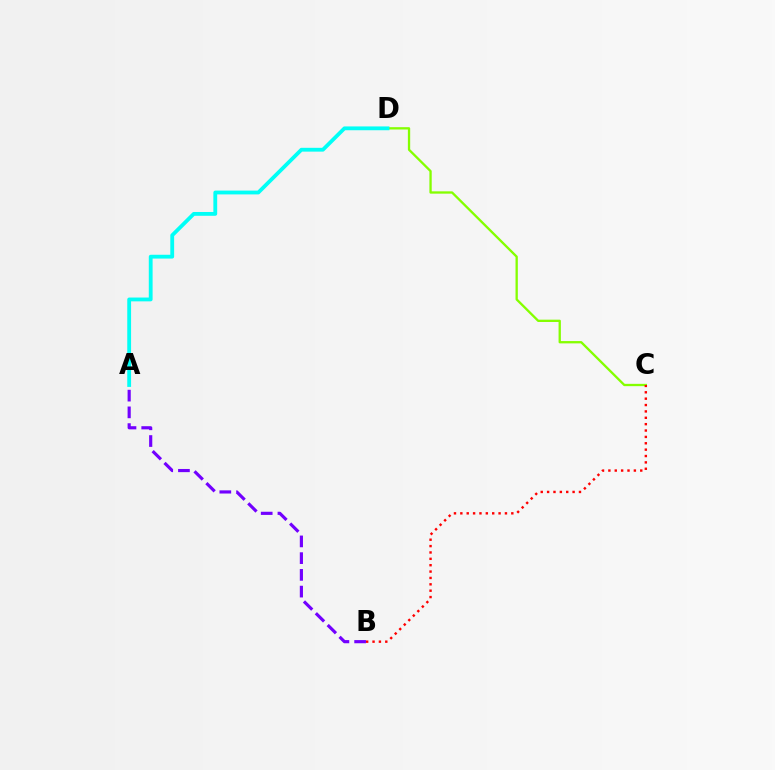{('C', 'D'): [{'color': '#84ff00', 'line_style': 'solid', 'thickness': 1.66}], ('B', 'C'): [{'color': '#ff0000', 'line_style': 'dotted', 'thickness': 1.73}], ('A', 'B'): [{'color': '#7200ff', 'line_style': 'dashed', 'thickness': 2.27}], ('A', 'D'): [{'color': '#00fff6', 'line_style': 'solid', 'thickness': 2.74}]}